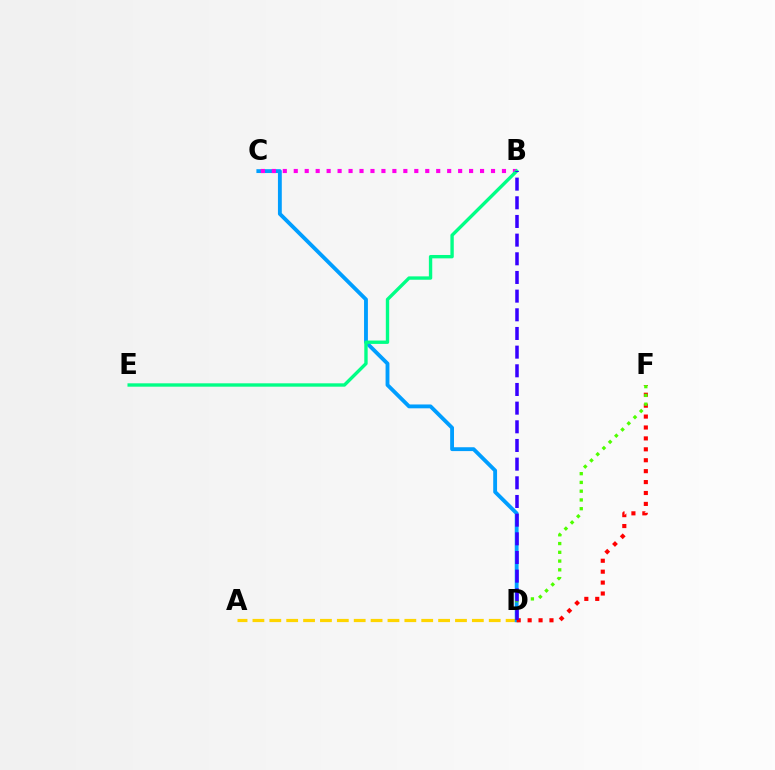{('A', 'D'): [{'color': '#ffd500', 'line_style': 'dashed', 'thickness': 2.29}], ('C', 'D'): [{'color': '#009eff', 'line_style': 'solid', 'thickness': 2.77}], ('D', 'F'): [{'color': '#ff0000', 'line_style': 'dotted', 'thickness': 2.97}, {'color': '#4fff00', 'line_style': 'dotted', 'thickness': 2.38}], ('B', 'C'): [{'color': '#ff00ed', 'line_style': 'dotted', 'thickness': 2.98}], ('B', 'E'): [{'color': '#00ff86', 'line_style': 'solid', 'thickness': 2.43}], ('B', 'D'): [{'color': '#3700ff', 'line_style': 'dashed', 'thickness': 2.54}]}